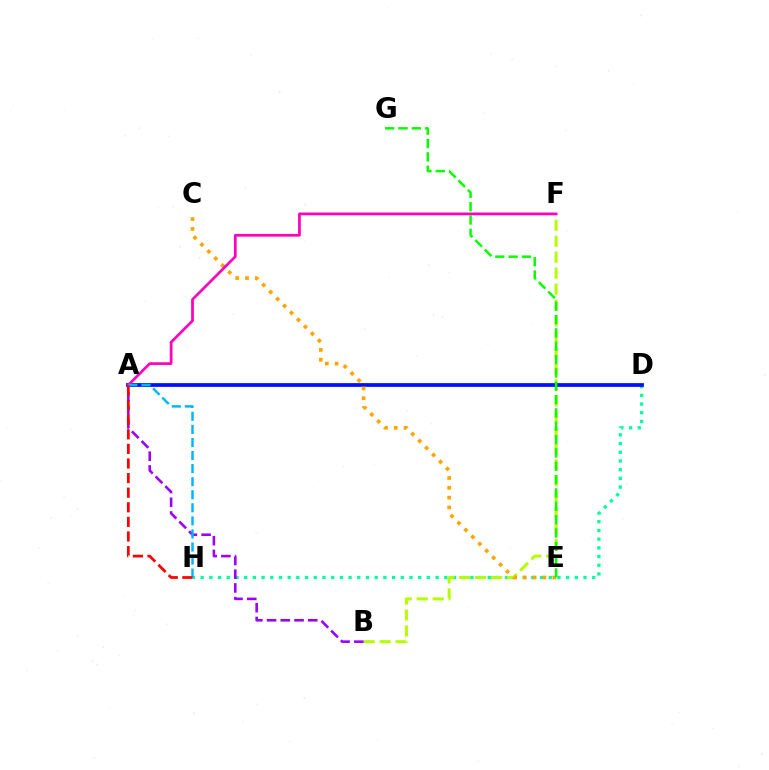{('D', 'H'): [{'color': '#00ff9d', 'line_style': 'dotted', 'thickness': 2.36}], ('B', 'F'): [{'color': '#b3ff00', 'line_style': 'dashed', 'thickness': 2.17}], ('A', 'D'): [{'color': '#0010ff', 'line_style': 'solid', 'thickness': 2.7}], ('C', 'E'): [{'color': '#ffa500', 'line_style': 'dotted', 'thickness': 2.67}], ('E', 'G'): [{'color': '#08ff00', 'line_style': 'dashed', 'thickness': 1.81}], ('A', 'F'): [{'color': '#ff00bd', 'line_style': 'solid', 'thickness': 1.96}], ('A', 'B'): [{'color': '#9b00ff', 'line_style': 'dashed', 'thickness': 1.87}], ('A', 'H'): [{'color': '#00b5ff', 'line_style': 'dashed', 'thickness': 1.78}, {'color': '#ff0000', 'line_style': 'dashed', 'thickness': 1.98}]}